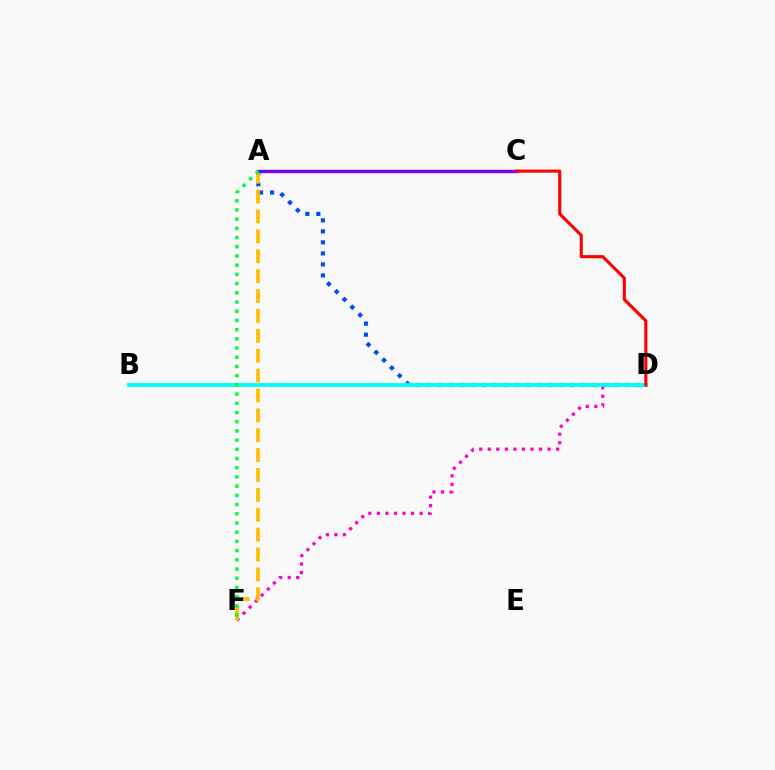{('A', 'D'): [{'color': '#004bff', 'line_style': 'dotted', 'thickness': 2.99}], ('D', 'F'): [{'color': '#ff00cf', 'line_style': 'dotted', 'thickness': 2.32}], ('B', 'D'): [{'color': '#00fff6', 'line_style': 'solid', 'thickness': 2.76}], ('A', 'C'): [{'color': '#84ff00', 'line_style': 'solid', 'thickness': 1.61}, {'color': '#7200ff', 'line_style': 'solid', 'thickness': 2.41}], ('A', 'F'): [{'color': '#ffbd00', 'line_style': 'dashed', 'thickness': 2.7}, {'color': '#00ff39', 'line_style': 'dotted', 'thickness': 2.5}], ('C', 'D'): [{'color': '#ff0000', 'line_style': 'solid', 'thickness': 2.24}]}